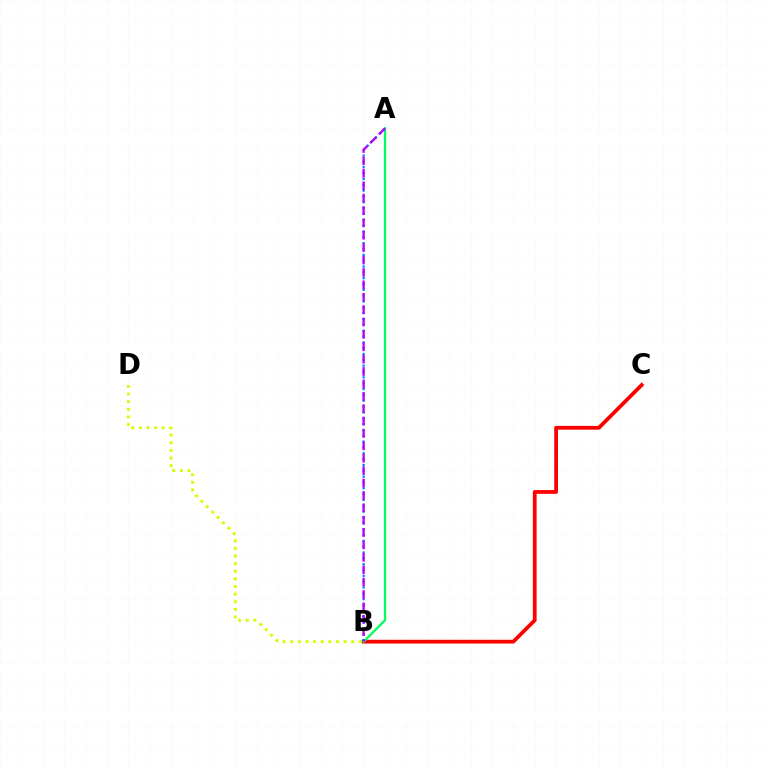{('B', 'C'): [{'color': '#ff0000', 'line_style': 'solid', 'thickness': 2.72}], ('A', 'B'): [{'color': '#00ff5c', 'line_style': 'solid', 'thickness': 1.65}, {'color': '#0074ff', 'line_style': 'dotted', 'thickness': 1.59}, {'color': '#b900ff', 'line_style': 'dashed', 'thickness': 1.68}], ('B', 'D'): [{'color': '#d1ff00', 'line_style': 'dotted', 'thickness': 2.07}]}